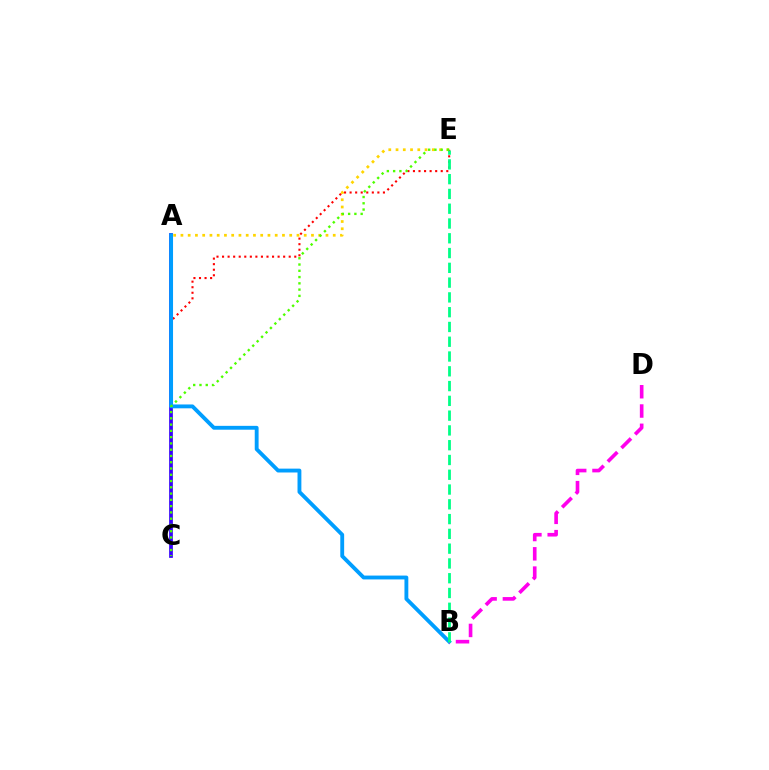{('C', 'E'): [{'color': '#ff0000', 'line_style': 'dotted', 'thickness': 1.51}, {'color': '#4fff00', 'line_style': 'dotted', 'thickness': 1.7}], ('A', 'C'): [{'color': '#3700ff', 'line_style': 'solid', 'thickness': 2.68}], ('A', 'B'): [{'color': '#009eff', 'line_style': 'solid', 'thickness': 2.77}], ('A', 'E'): [{'color': '#ffd500', 'line_style': 'dotted', 'thickness': 1.97}], ('B', 'D'): [{'color': '#ff00ed', 'line_style': 'dashed', 'thickness': 2.62}], ('B', 'E'): [{'color': '#00ff86', 'line_style': 'dashed', 'thickness': 2.01}]}